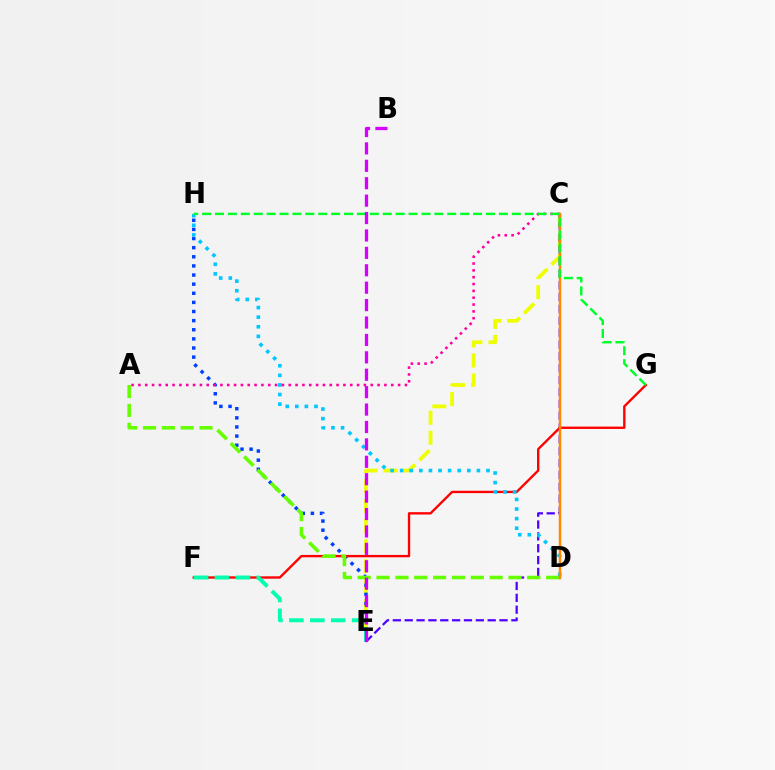{('C', 'E'): [{'color': '#eeff00', 'line_style': 'dashed', 'thickness': 2.72}, {'color': '#4f00ff', 'line_style': 'dashed', 'thickness': 1.61}], ('E', 'H'): [{'color': '#003fff', 'line_style': 'dotted', 'thickness': 2.48}], ('F', 'G'): [{'color': '#ff0000', 'line_style': 'solid', 'thickness': 1.7}], ('D', 'H'): [{'color': '#00c7ff', 'line_style': 'dotted', 'thickness': 2.61}], ('A', 'D'): [{'color': '#66ff00', 'line_style': 'dashed', 'thickness': 2.56}], ('A', 'C'): [{'color': '#ff00a0', 'line_style': 'dotted', 'thickness': 1.86}], ('C', 'D'): [{'color': '#ff8800', 'line_style': 'solid', 'thickness': 1.79}], ('G', 'H'): [{'color': '#00ff27', 'line_style': 'dashed', 'thickness': 1.75}], ('E', 'F'): [{'color': '#00ffaf', 'line_style': 'dashed', 'thickness': 2.84}], ('B', 'E'): [{'color': '#d600ff', 'line_style': 'dashed', 'thickness': 2.37}]}